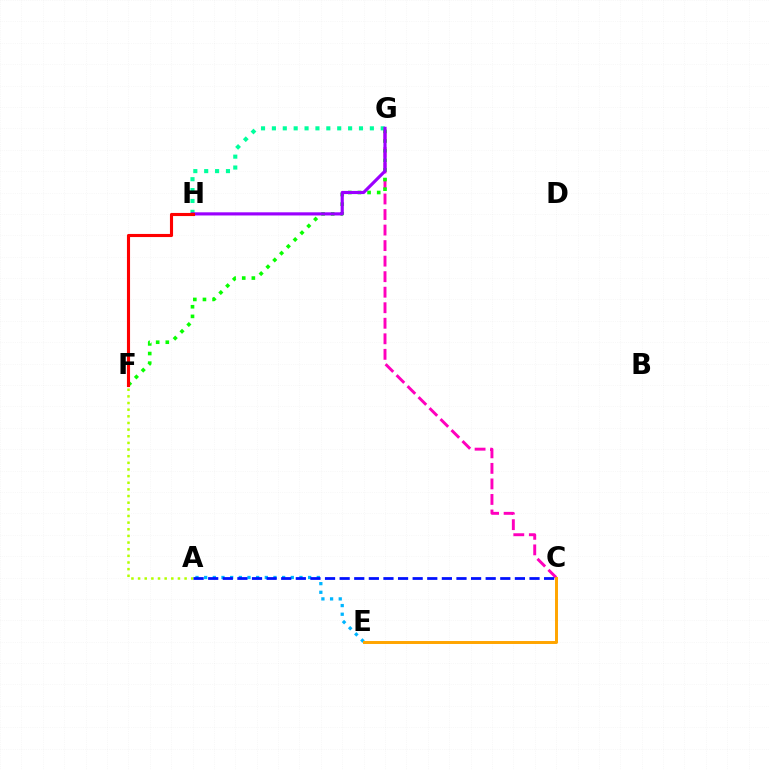{('C', 'G'): [{'color': '#ff00bd', 'line_style': 'dashed', 'thickness': 2.11}], ('G', 'H'): [{'color': '#00ff9d', 'line_style': 'dotted', 'thickness': 2.96}, {'color': '#9b00ff', 'line_style': 'solid', 'thickness': 2.27}], ('A', 'F'): [{'color': '#b3ff00', 'line_style': 'dotted', 'thickness': 1.81}], ('F', 'G'): [{'color': '#08ff00', 'line_style': 'dotted', 'thickness': 2.62}], ('A', 'E'): [{'color': '#00b5ff', 'line_style': 'dotted', 'thickness': 2.35}], ('A', 'C'): [{'color': '#0010ff', 'line_style': 'dashed', 'thickness': 1.98}], ('C', 'E'): [{'color': '#ffa500', 'line_style': 'solid', 'thickness': 2.13}], ('F', 'H'): [{'color': '#ff0000', 'line_style': 'solid', 'thickness': 2.24}]}